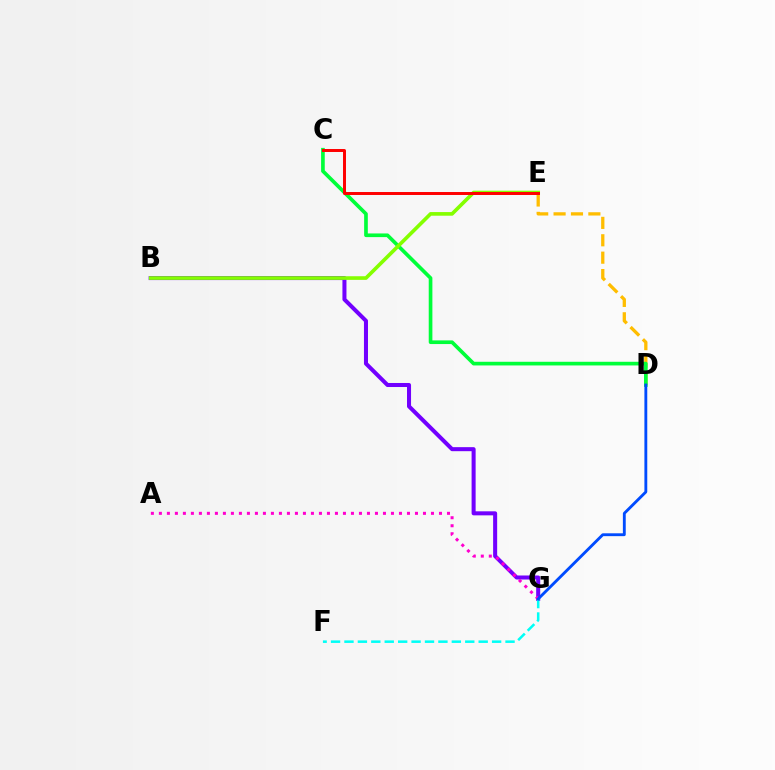{('B', 'G'): [{'color': '#7200ff', 'line_style': 'solid', 'thickness': 2.9}], ('D', 'E'): [{'color': '#ffbd00', 'line_style': 'dashed', 'thickness': 2.36}], ('C', 'D'): [{'color': '#00ff39', 'line_style': 'solid', 'thickness': 2.64}], ('B', 'E'): [{'color': '#84ff00', 'line_style': 'solid', 'thickness': 2.62}], ('C', 'E'): [{'color': '#ff0000', 'line_style': 'solid', 'thickness': 2.13}], ('F', 'G'): [{'color': '#00fff6', 'line_style': 'dashed', 'thickness': 1.82}], ('A', 'G'): [{'color': '#ff00cf', 'line_style': 'dotted', 'thickness': 2.17}], ('D', 'G'): [{'color': '#004bff', 'line_style': 'solid', 'thickness': 2.05}]}